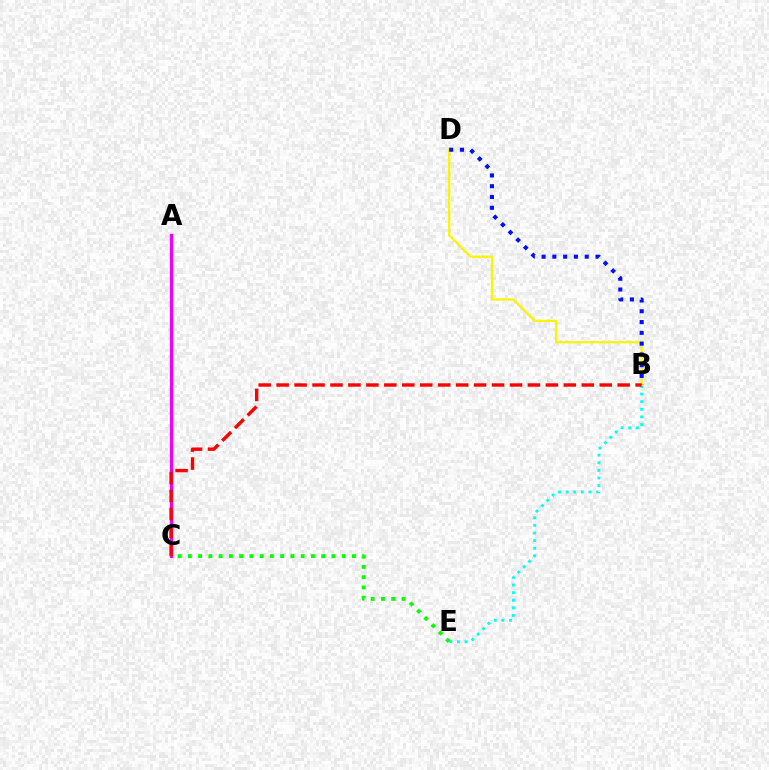{('B', 'E'): [{'color': '#00fff6', 'line_style': 'dotted', 'thickness': 2.07}], ('B', 'D'): [{'color': '#fcf500', 'line_style': 'solid', 'thickness': 1.63}, {'color': '#0010ff', 'line_style': 'dotted', 'thickness': 2.93}], ('A', 'C'): [{'color': '#ee00ff', 'line_style': 'solid', 'thickness': 2.36}], ('B', 'C'): [{'color': '#ff0000', 'line_style': 'dashed', 'thickness': 2.44}], ('C', 'E'): [{'color': '#08ff00', 'line_style': 'dotted', 'thickness': 2.79}]}